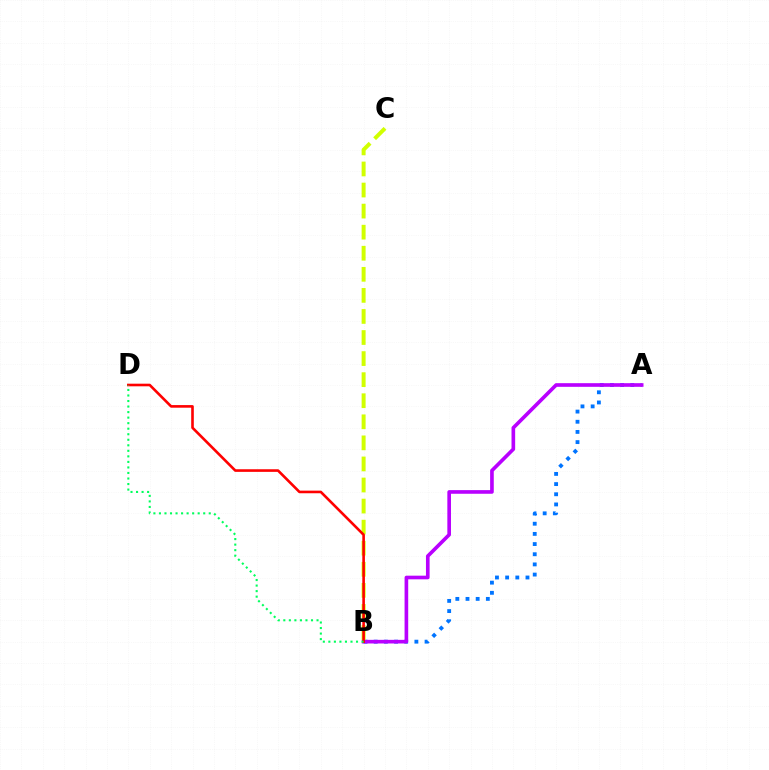{('A', 'B'): [{'color': '#0074ff', 'line_style': 'dotted', 'thickness': 2.76}, {'color': '#b900ff', 'line_style': 'solid', 'thickness': 2.62}], ('B', 'C'): [{'color': '#d1ff00', 'line_style': 'dashed', 'thickness': 2.86}], ('B', 'D'): [{'color': '#ff0000', 'line_style': 'solid', 'thickness': 1.88}, {'color': '#00ff5c', 'line_style': 'dotted', 'thickness': 1.5}]}